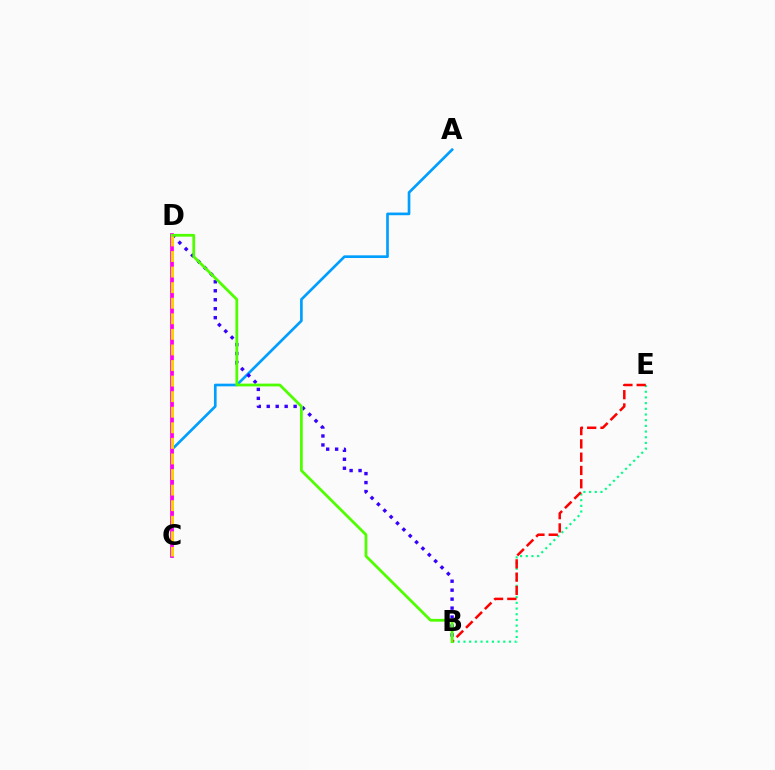{('B', 'E'): [{'color': '#00ff86', 'line_style': 'dotted', 'thickness': 1.54}, {'color': '#ff0000', 'line_style': 'dashed', 'thickness': 1.8}], ('A', 'C'): [{'color': '#009eff', 'line_style': 'solid', 'thickness': 1.92}], ('B', 'D'): [{'color': '#3700ff', 'line_style': 'dotted', 'thickness': 2.44}, {'color': '#4fff00', 'line_style': 'solid', 'thickness': 1.99}], ('C', 'D'): [{'color': '#ff00ed', 'line_style': 'solid', 'thickness': 2.67}, {'color': '#ffd500', 'line_style': 'dashed', 'thickness': 2.12}]}